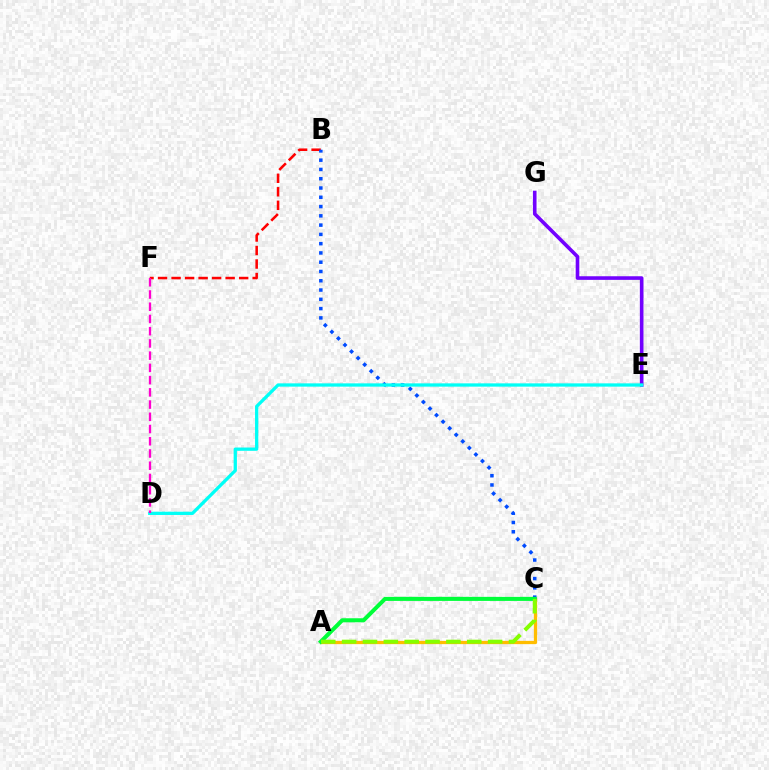{('A', 'C'): [{'color': '#ffbd00', 'line_style': 'solid', 'thickness': 2.35}, {'color': '#00ff39', 'line_style': 'solid', 'thickness': 2.91}, {'color': '#84ff00', 'line_style': 'dashed', 'thickness': 2.83}], ('B', 'F'): [{'color': '#ff0000', 'line_style': 'dashed', 'thickness': 1.84}], ('B', 'C'): [{'color': '#004bff', 'line_style': 'dotted', 'thickness': 2.52}], ('E', 'G'): [{'color': '#7200ff', 'line_style': 'solid', 'thickness': 2.6}], ('D', 'E'): [{'color': '#00fff6', 'line_style': 'solid', 'thickness': 2.36}], ('D', 'F'): [{'color': '#ff00cf', 'line_style': 'dashed', 'thickness': 1.66}]}